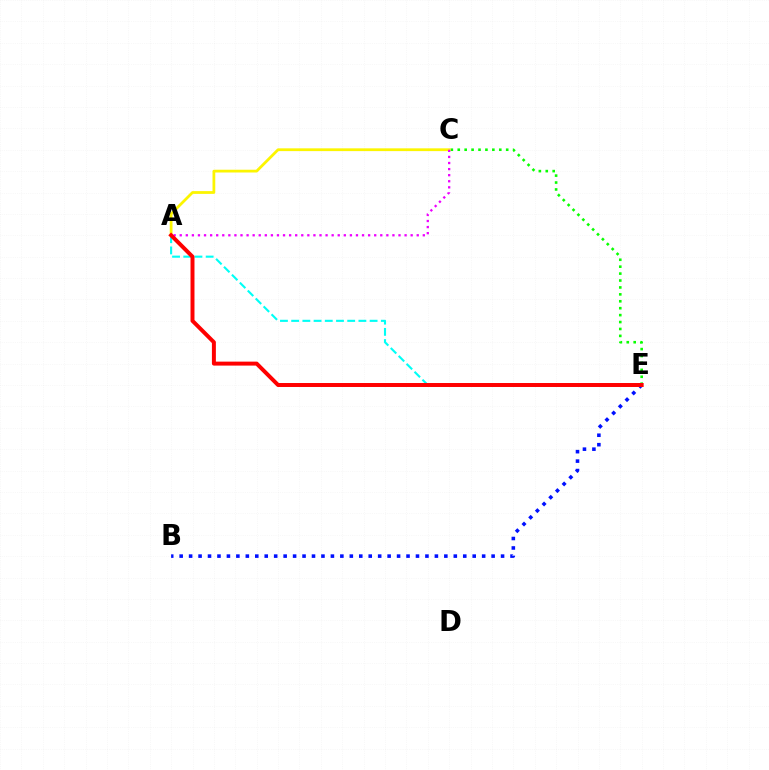{('C', 'E'): [{'color': '#08ff00', 'line_style': 'dotted', 'thickness': 1.88}], ('A', 'C'): [{'color': '#fcf500', 'line_style': 'solid', 'thickness': 1.99}, {'color': '#ee00ff', 'line_style': 'dotted', 'thickness': 1.65}], ('B', 'E'): [{'color': '#0010ff', 'line_style': 'dotted', 'thickness': 2.57}], ('A', 'E'): [{'color': '#00fff6', 'line_style': 'dashed', 'thickness': 1.52}, {'color': '#ff0000', 'line_style': 'solid', 'thickness': 2.86}]}